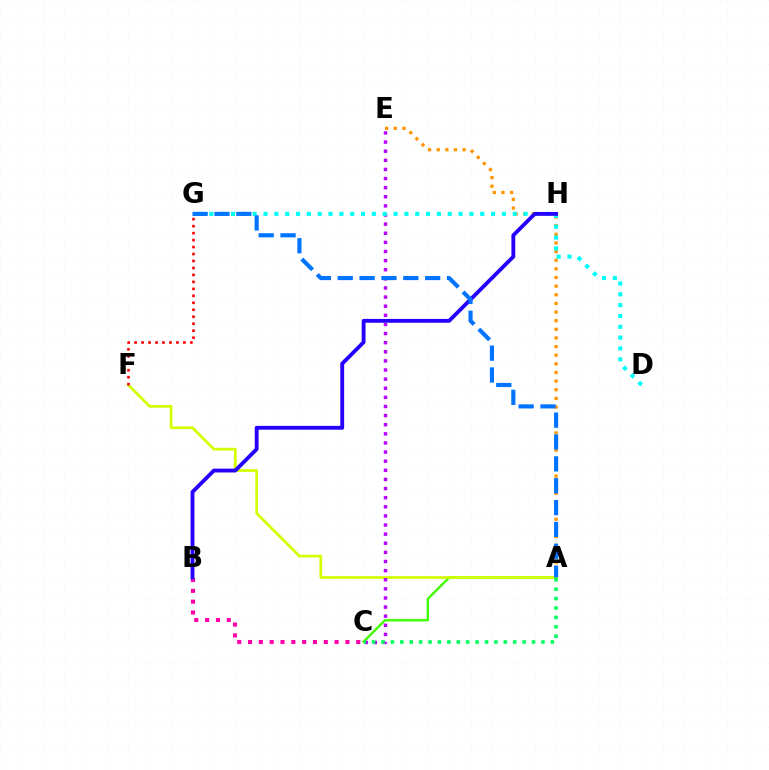{('B', 'C'): [{'color': '#ff00ac', 'line_style': 'dotted', 'thickness': 2.94}], ('A', 'C'): [{'color': '#3dff00', 'line_style': 'solid', 'thickness': 1.71}, {'color': '#00ff5c', 'line_style': 'dotted', 'thickness': 2.56}], ('A', 'F'): [{'color': '#d1ff00', 'line_style': 'solid', 'thickness': 1.97}], ('F', 'G'): [{'color': '#ff0000', 'line_style': 'dotted', 'thickness': 1.89}], ('A', 'E'): [{'color': '#ff9400', 'line_style': 'dotted', 'thickness': 2.35}], ('C', 'E'): [{'color': '#b900ff', 'line_style': 'dotted', 'thickness': 2.48}], ('D', 'G'): [{'color': '#00fff6', 'line_style': 'dotted', 'thickness': 2.94}], ('B', 'H'): [{'color': '#2500ff', 'line_style': 'solid', 'thickness': 2.77}], ('A', 'G'): [{'color': '#0074ff', 'line_style': 'dashed', 'thickness': 2.97}]}